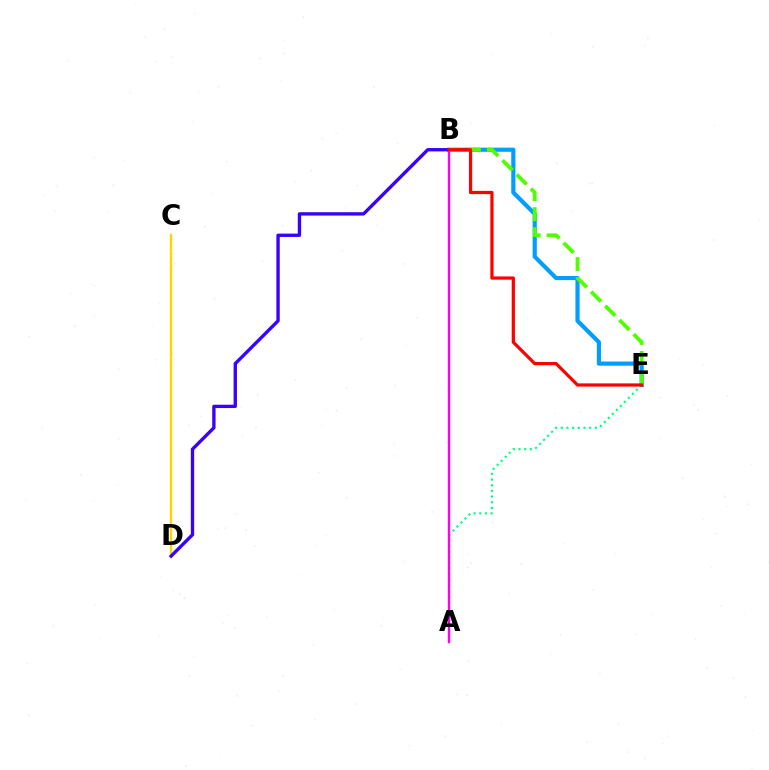{('A', 'E'): [{'color': '#00ff86', 'line_style': 'dotted', 'thickness': 1.54}], ('C', 'D'): [{'color': '#ffd500', 'line_style': 'solid', 'thickness': 1.75}], ('A', 'B'): [{'color': '#ff00ed', 'line_style': 'solid', 'thickness': 1.73}], ('B', 'E'): [{'color': '#009eff', 'line_style': 'solid', 'thickness': 2.99}, {'color': '#4fff00', 'line_style': 'dashed', 'thickness': 2.73}, {'color': '#ff0000', 'line_style': 'solid', 'thickness': 2.32}], ('B', 'D'): [{'color': '#3700ff', 'line_style': 'solid', 'thickness': 2.41}]}